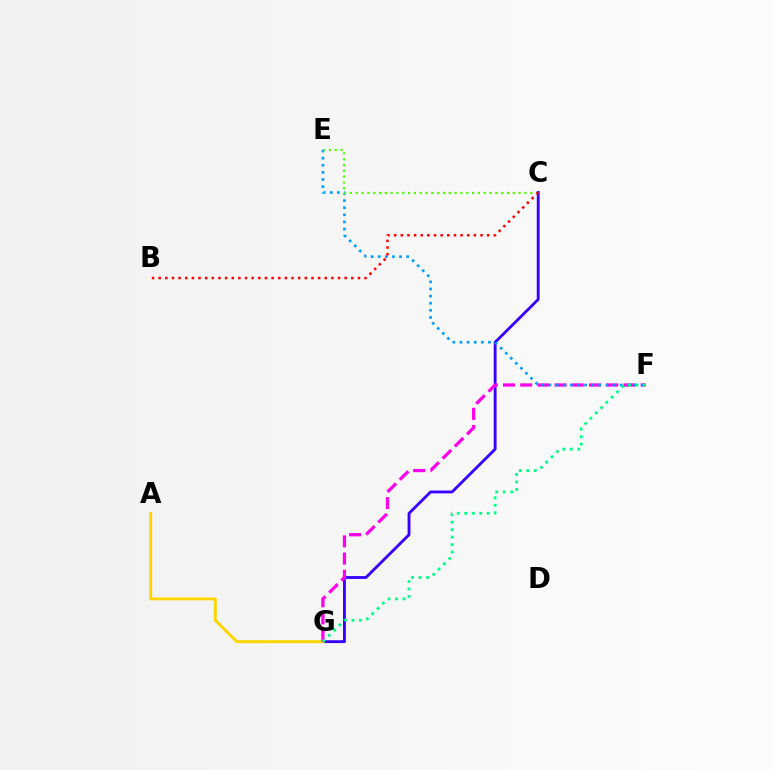{('C', 'G'): [{'color': '#3700ff', 'line_style': 'solid', 'thickness': 2.05}], ('A', 'G'): [{'color': '#ffd500', 'line_style': 'solid', 'thickness': 2.11}], ('F', 'G'): [{'color': '#ff00ed', 'line_style': 'dashed', 'thickness': 2.34}, {'color': '#00ff86', 'line_style': 'dotted', 'thickness': 2.03}], ('E', 'F'): [{'color': '#009eff', 'line_style': 'dotted', 'thickness': 1.93}], ('C', 'E'): [{'color': '#4fff00', 'line_style': 'dotted', 'thickness': 1.58}], ('B', 'C'): [{'color': '#ff0000', 'line_style': 'dotted', 'thickness': 1.8}]}